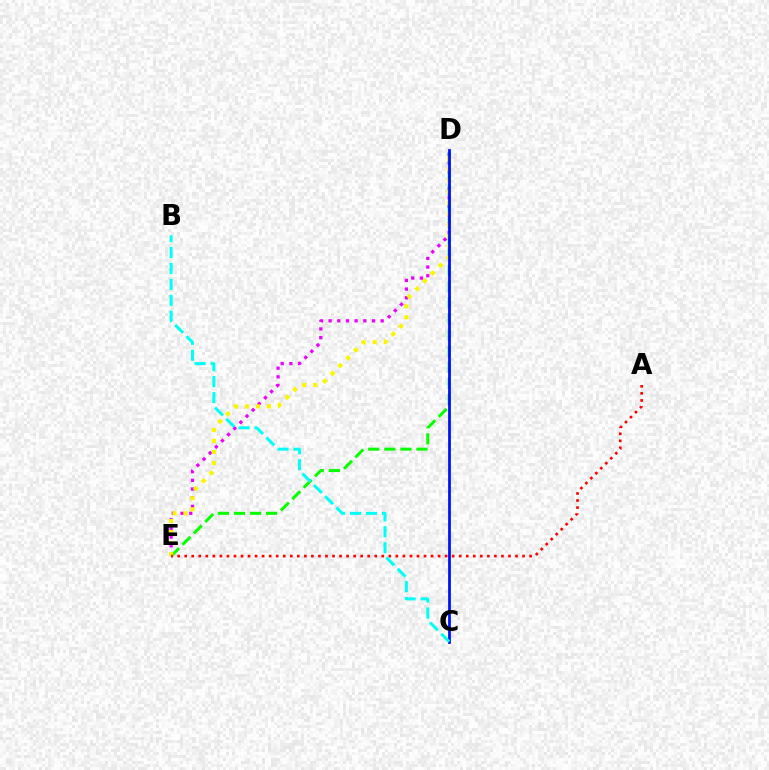{('D', 'E'): [{'color': '#ee00ff', 'line_style': 'dotted', 'thickness': 2.36}, {'color': '#08ff00', 'line_style': 'dashed', 'thickness': 2.19}, {'color': '#fcf500', 'line_style': 'dotted', 'thickness': 2.99}], ('C', 'D'): [{'color': '#0010ff', 'line_style': 'solid', 'thickness': 1.99}], ('A', 'E'): [{'color': '#ff0000', 'line_style': 'dotted', 'thickness': 1.91}], ('B', 'C'): [{'color': '#00fff6', 'line_style': 'dashed', 'thickness': 2.17}]}